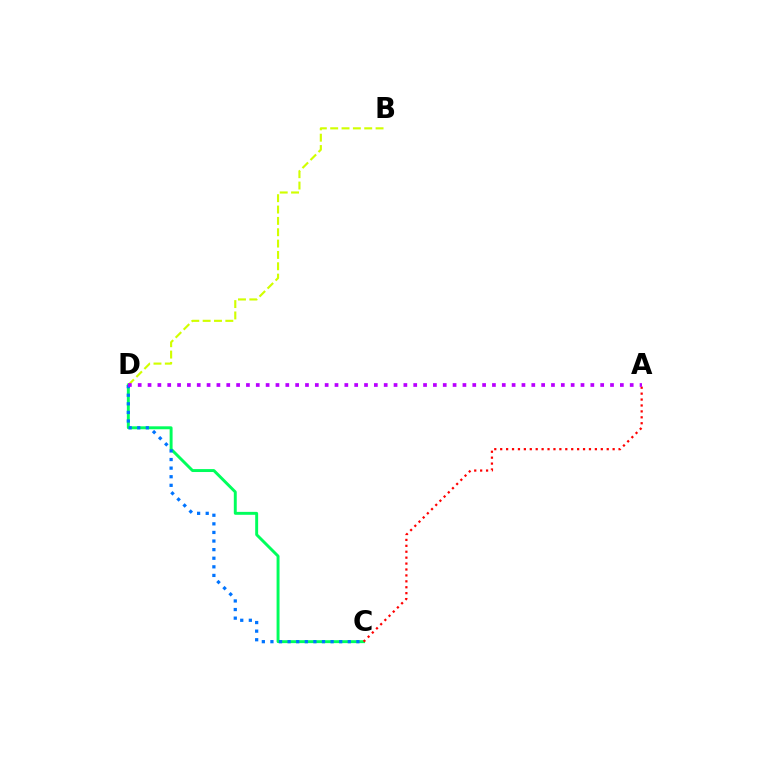{('C', 'D'): [{'color': '#00ff5c', 'line_style': 'solid', 'thickness': 2.11}, {'color': '#0074ff', 'line_style': 'dotted', 'thickness': 2.34}], ('A', 'C'): [{'color': '#ff0000', 'line_style': 'dotted', 'thickness': 1.61}], ('B', 'D'): [{'color': '#d1ff00', 'line_style': 'dashed', 'thickness': 1.54}], ('A', 'D'): [{'color': '#b900ff', 'line_style': 'dotted', 'thickness': 2.67}]}